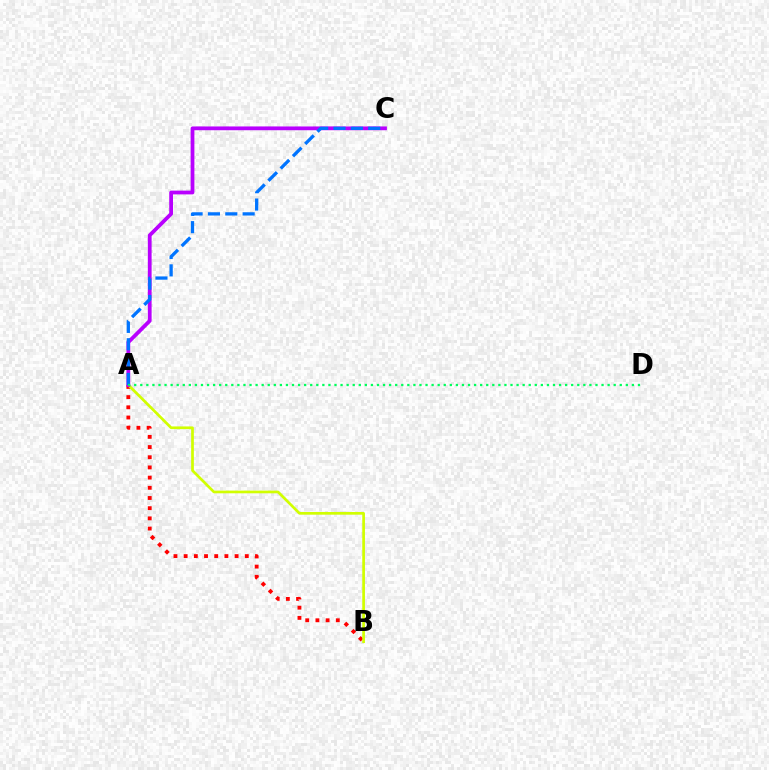{('A', 'B'): [{'color': '#ff0000', 'line_style': 'dotted', 'thickness': 2.77}, {'color': '#d1ff00', 'line_style': 'solid', 'thickness': 1.95}], ('A', 'C'): [{'color': '#b900ff', 'line_style': 'solid', 'thickness': 2.72}, {'color': '#0074ff', 'line_style': 'dashed', 'thickness': 2.36}], ('A', 'D'): [{'color': '#00ff5c', 'line_style': 'dotted', 'thickness': 1.65}]}